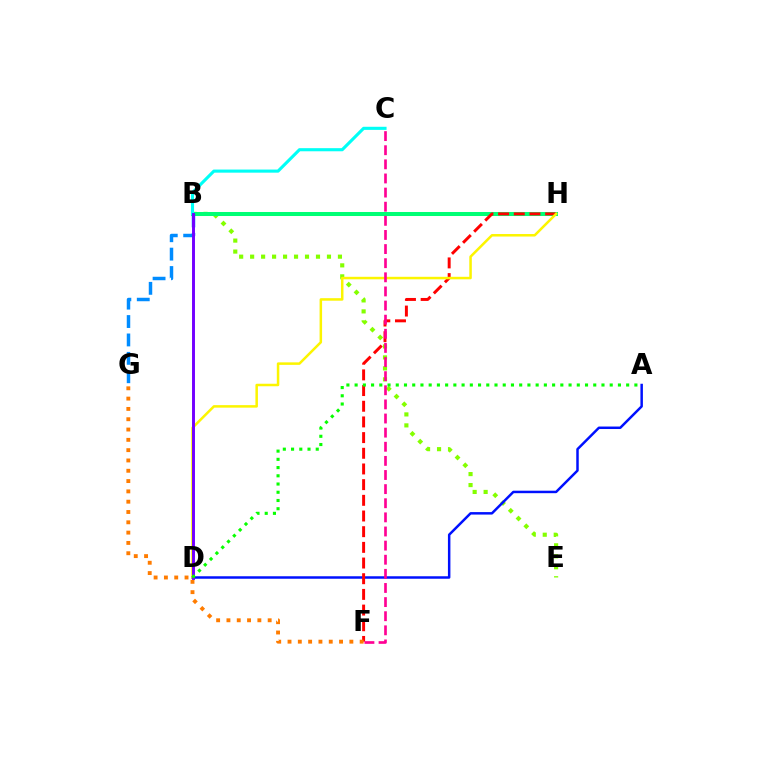{('B', 'H'): [{'color': '#ee00ff', 'line_style': 'solid', 'thickness': 2.66}, {'color': '#00ff74', 'line_style': 'solid', 'thickness': 2.9}], ('B', 'E'): [{'color': '#84ff00', 'line_style': 'dotted', 'thickness': 2.98}], ('A', 'D'): [{'color': '#0010ff', 'line_style': 'solid', 'thickness': 1.79}, {'color': '#08ff00', 'line_style': 'dotted', 'thickness': 2.24}], ('F', 'H'): [{'color': '#ff0000', 'line_style': 'dashed', 'thickness': 2.13}], ('D', 'H'): [{'color': '#fcf500', 'line_style': 'solid', 'thickness': 1.81}], ('B', 'G'): [{'color': '#008cff', 'line_style': 'dashed', 'thickness': 2.5}], ('B', 'C'): [{'color': '#00fff6', 'line_style': 'solid', 'thickness': 2.24}], ('B', 'D'): [{'color': '#7200ff', 'line_style': 'solid', 'thickness': 2.11}], ('C', 'F'): [{'color': '#ff0094', 'line_style': 'dashed', 'thickness': 1.92}], ('F', 'G'): [{'color': '#ff7c00', 'line_style': 'dotted', 'thickness': 2.8}]}